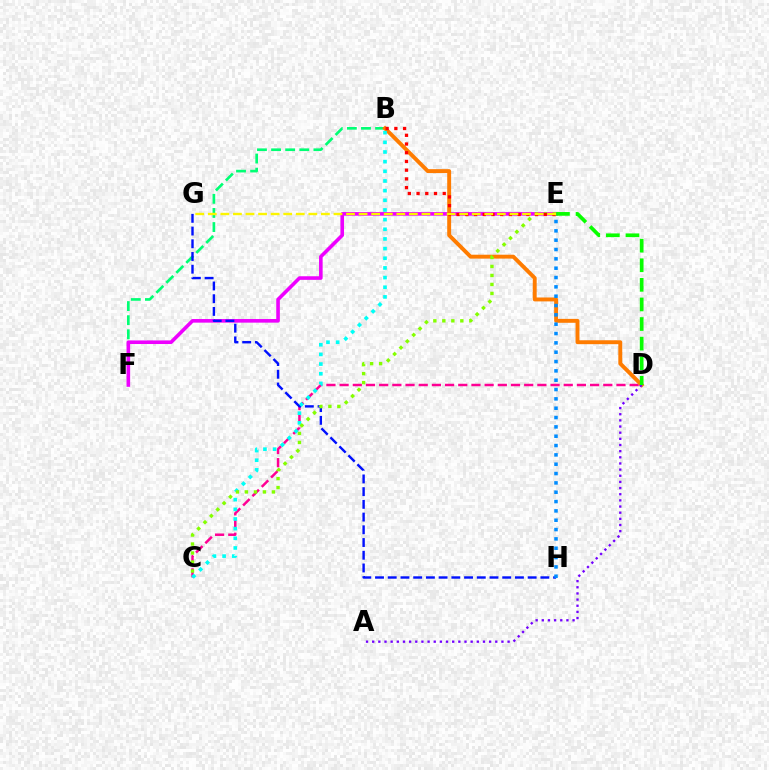{('B', 'F'): [{'color': '#00ff74', 'line_style': 'dashed', 'thickness': 1.92}], ('E', 'F'): [{'color': '#ee00ff', 'line_style': 'solid', 'thickness': 2.59}], ('C', 'D'): [{'color': '#ff0094', 'line_style': 'dashed', 'thickness': 1.79}], ('B', 'D'): [{'color': '#ff7c00', 'line_style': 'solid', 'thickness': 2.82}], ('A', 'D'): [{'color': '#7200ff', 'line_style': 'dotted', 'thickness': 1.67}], ('G', 'H'): [{'color': '#0010ff', 'line_style': 'dashed', 'thickness': 1.73}], ('D', 'E'): [{'color': '#08ff00', 'line_style': 'dashed', 'thickness': 2.66}], ('B', 'C'): [{'color': '#00fff6', 'line_style': 'dotted', 'thickness': 2.62}], ('C', 'E'): [{'color': '#84ff00', 'line_style': 'dotted', 'thickness': 2.44}], ('E', 'H'): [{'color': '#008cff', 'line_style': 'dotted', 'thickness': 2.54}], ('B', 'E'): [{'color': '#ff0000', 'line_style': 'dotted', 'thickness': 2.37}], ('E', 'G'): [{'color': '#fcf500', 'line_style': 'dashed', 'thickness': 1.71}]}